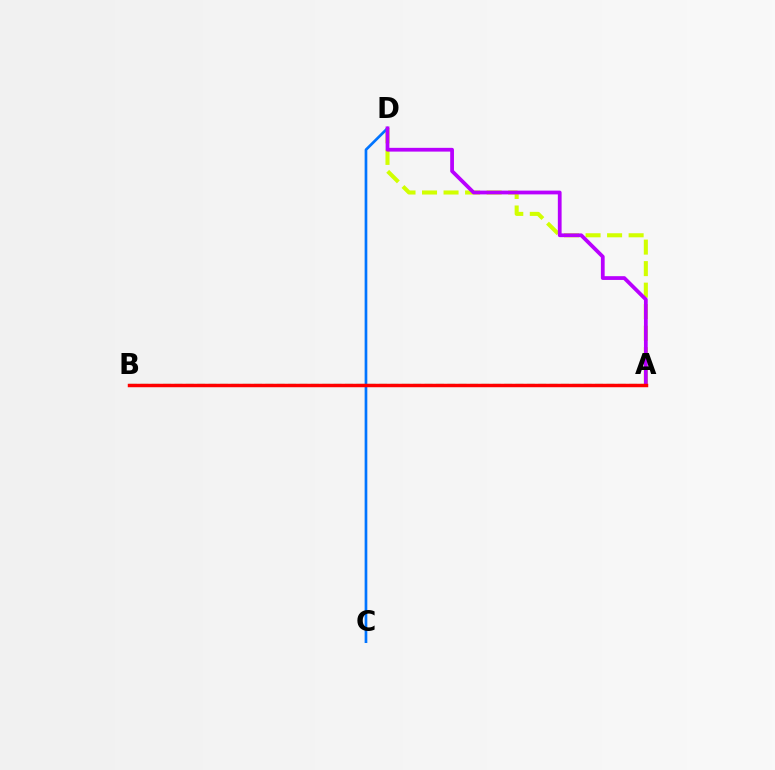{('A', 'B'): [{'color': '#00ff5c', 'line_style': 'dashed', 'thickness': 1.54}, {'color': '#ff0000', 'line_style': 'solid', 'thickness': 2.49}], ('A', 'D'): [{'color': '#d1ff00', 'line_style': 'dashed', 'thickness': 2.92}, {'color': '#b900ff', 'line_style': 'solid', 'thickness': 2.71}], ('C', 'D'): [{'color': '#0074ff', 'line_style': 'solid', 'thickness': 1.93}]}